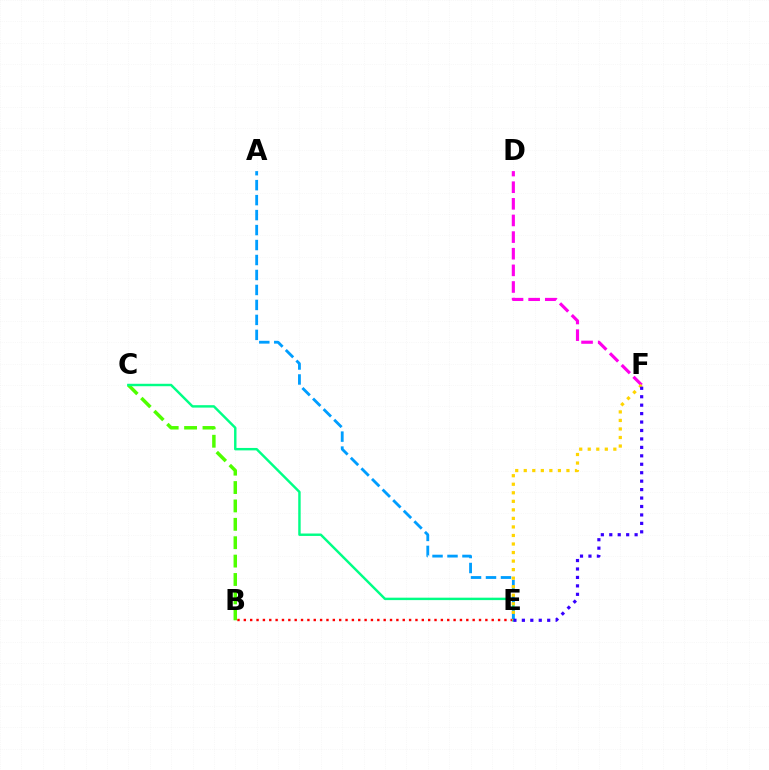{('B', 'E'): [{'color': '#ff0000', 'line_style': 'dotted', 'thickness': 1.73}], ('B', 'C'): [{'color': '#4fff00', 'line_style': 'dashed', 'thickness': 2.5}], ('C', 'E'): [{'color': '#00ff86', 'line_style': 'solid', 'thickness': 1.75}], ('D', 'F'): [{'color': '#ff00ed', 'line_style': 'dashed', 'thickness': 2.26}], ('A', 'E'): [{'color': '#009eff', 'line_style': 'dashed', 'thickness': 2.03}], ('E', 'F'): [{'color': '#ffd500', 'line_style': 'dotted', 'thickness': 2.32}, {'color': '#3700ff', 'line_style': 'dotted', 'thickness': 2.29}]}